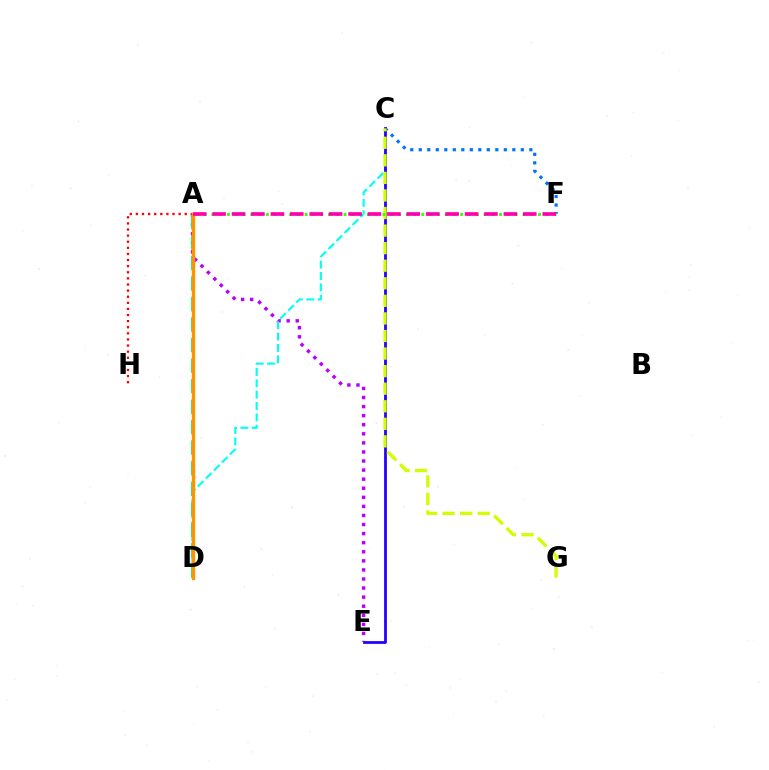{('C', 'F'): [{'color': '#0074ff', 'line_style': 'dotted', 'thickness': 2.31}], ('A', 'E'): [{'color': '#b900ff', 'line_style': 'dotted', 'thickness': 2.47}], ('C', 'D'): [{'color': '#00fff6', 'line_style': 'dashed', 'thickness': 1.54}], ('A', 'H'): [{'color': '#ff0000', 'line_style': 'dotted', 'thickness': 1.66}], ('C', 'E'): [{'color': '#2500ff', 'line_style': 'solid', 'thickness': 2.0}], ('A', 'D'): [{'color': '#00ff5c', 'line_style': 'dashed', 'thickness': 2.79}, {'color': '#ff9400', 'line_style': 'solid', 'thickness': 2.44}], ('C', 'G'): [{'color': '#d1ff00', 'line_style': 'dashed', 'thickness': 2.39}], ('A', 'F'): [{'color': '#3dff00', 'line_style': 'dotted', 'thickness': 2.11}, {'color': '#ff00ac', 'line_style': 'dashed', 'thickness': 2.64}]}